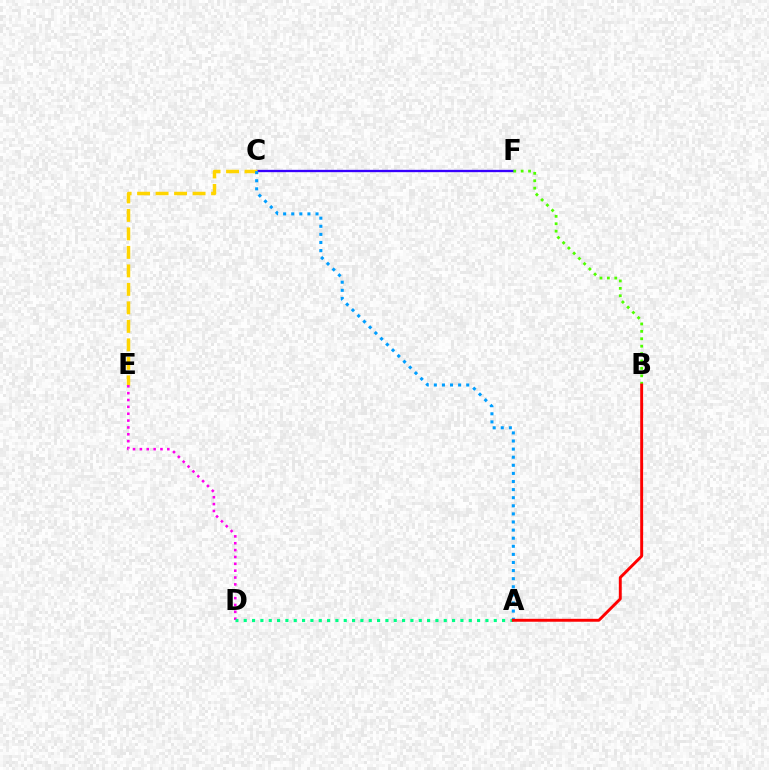{('C', 'F'): [{'color': '#3700ff', 'line_style': 'solid', 'thickness': 1.67}], ('C', 'E'): [{'color': '#ffd500', 'line_style': 'dashed', 'thickness': 2.51}], ('D', 'E'): [{'color': '#ff00ed', 'line_style': 'dotted', 'thickness': 1.86}], ('A', 'C'): [{'color': '#009eff', 'line_style': 'dotted', 'thickness': 2.2}], ('B', 'F'): [{'color': '#4fff00', 'line_style': 'dotted', 'thickness': 2.01}], ('A', 'D'): [{'color': '#00ff86', 'line_style': 'dotted', 'thickness': 2.26}], ('A', 'B'): [{'color': '#ff0000', 'line_style': 'solid', 'thickness': 2.1}]}